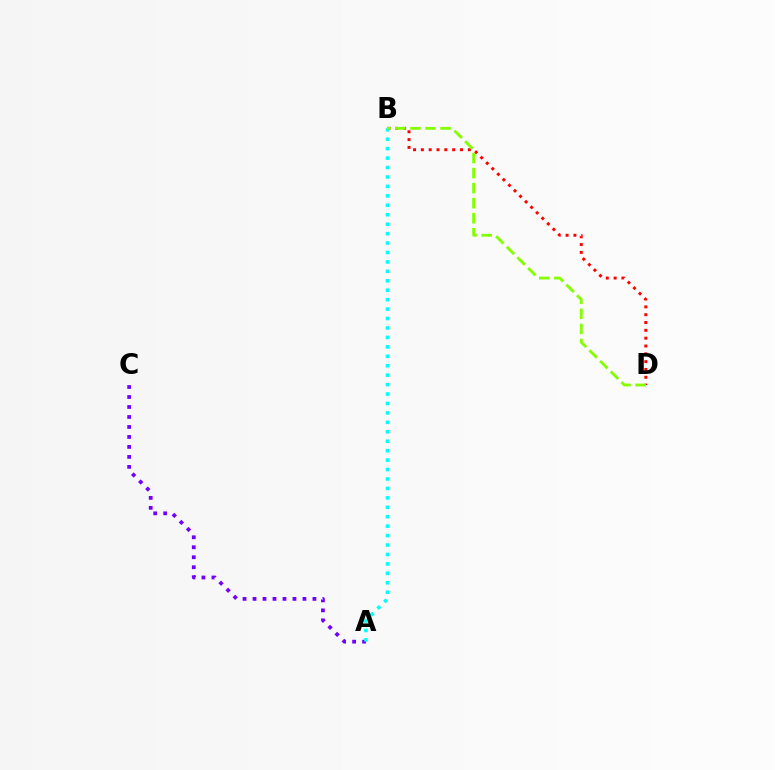{('B', 'D'): [{'color': '#ff0000', 'line_style': 'dotted', 'thickness': 2.13}, {'color': '#84ff00', 'line_style': 'dashed', 'thickness': 2.04}], ('A', 'C'): [{'color': '#7200ff', 'line_style': 'dotted', 'thickness': 2.71}], ('A', 'B'): [{'color': '#00fff6', 'line_style': 'dotted', 'thickness': 2.56}]}